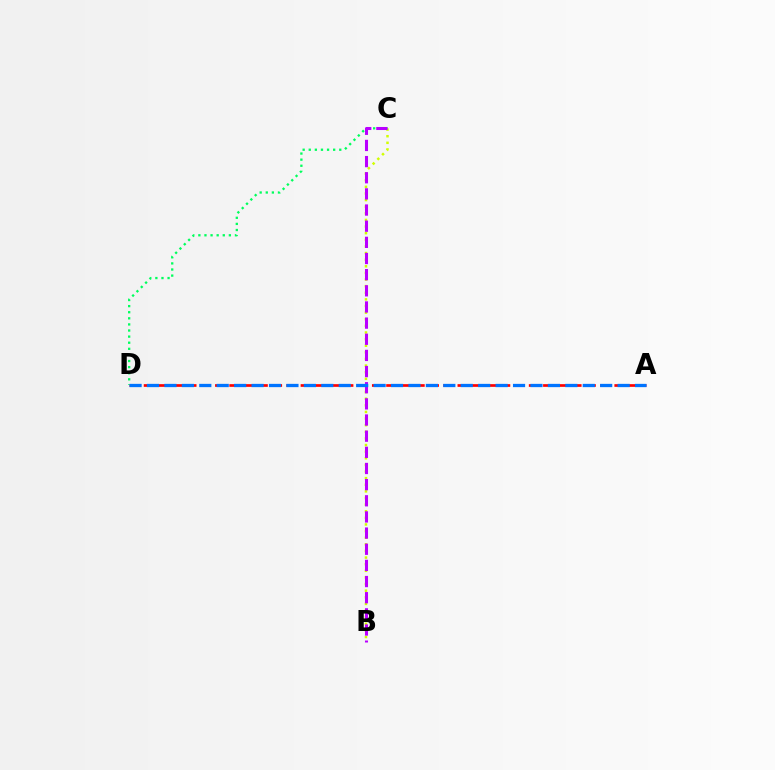{('A', 'D'): [{'color': '#ff0000', 'line_style': 'dashed', 'thickness': 1.94}, {'color': '#0074ff', 'line_style': 'dashed', 'thickness': 2.37}], ('B', 'C'): [{'color': '#d1ff00', 'line_style': 'dotted', 'thickness': 1.8}, {'color': '#b900ff', 'line_style': 'dashed', 'thickness': 2.19}], ('C', 'D'): [{'color': '#00ff5c', 'line_style': 'dotted', 'thickness': 1.66}]}